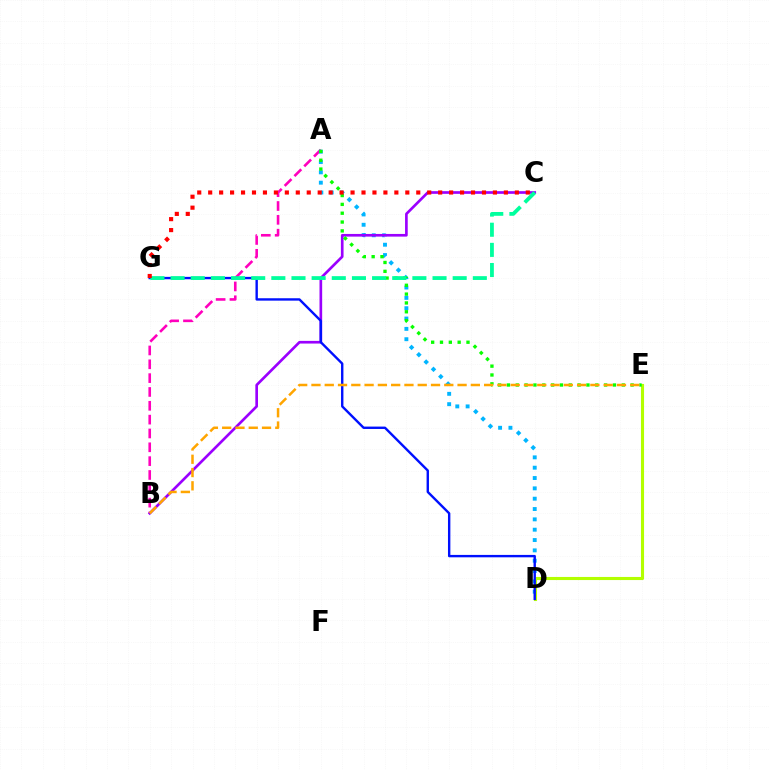{('A', 'B'): [{'color': '#ff00bd', 'line_style': 'dashed', 'thickness': 1.88}], ('A', 'D'): [{'color': '#00b5ff', 'line_style': 'dotted', 'thickness': 2.81}], ('B', 'C'): [{'color': '#9b00ff', 'line_style': 'solid', 'thickness': 1.92}], ('D', 'E'): [{'color': '#b3ff00', 'line_style': 'solid', 'thickness': 2.23}], ('D', 'G'): [{'color': '#0010ff', 'line_style': 'solid', 'thickness': 1.72}], ('A', 'E'): [{'color': '#08ff00', 'line_style': 'dotted', 'thickness': 2.4}], ('C', 'G'): [{'color': '#00ff9d', 'line_style': 'dashed', 'thickness': 2.74}, {'color': '#ff0000', 'line_style': 'dotted', 'thickness': 2.98}], ('B', 'E'): [{'color': '#ffa500', 'line_style': 'dashed', 'thickness': 1.8}]}